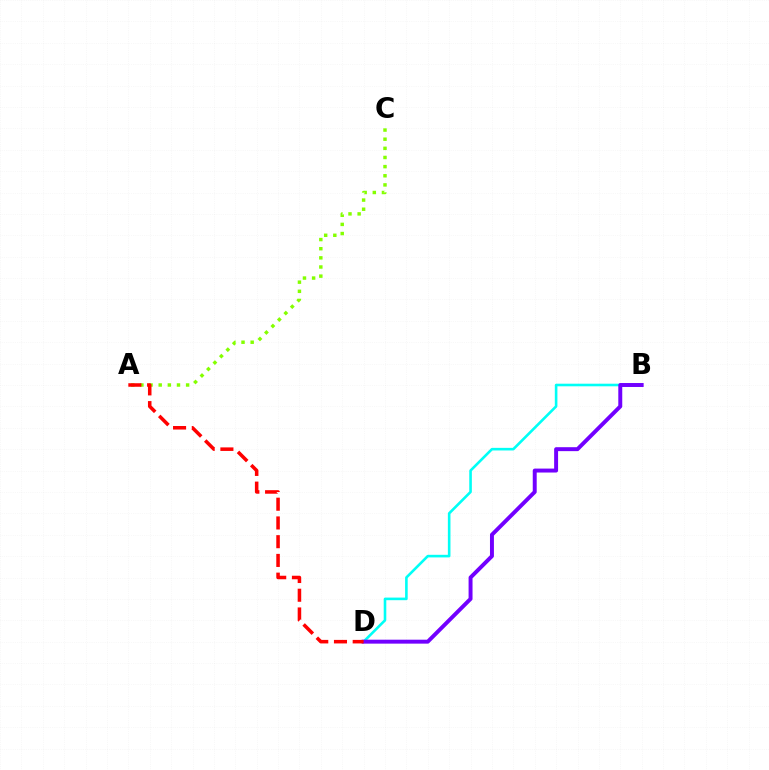{('A', 'C'): [{'color': '#84ff00', 'line_style': 'dotted', 'thickness': 2.48}], ('B', 'D'): [{'color': '#00fff6', 'line_style': 'solid', 'thickness': 1.87}, {'color': '#7200ff', 'line_style': 'solid', 'thickness': 2.84}], ('A', 'D'): [{'color': '#ff0000', 'line_style': 'dashed', 'thickness': 2.55}]}